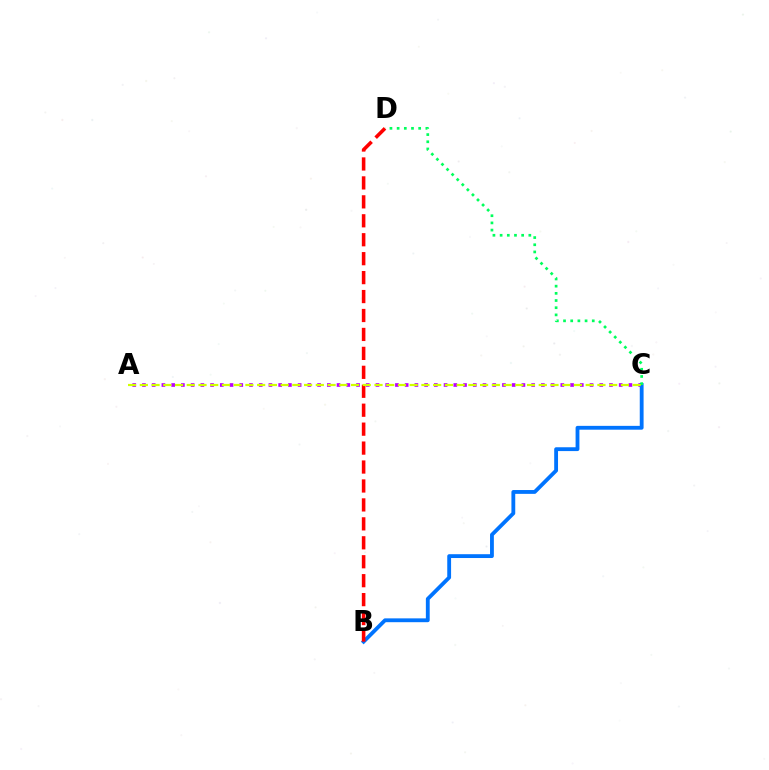{('A', 'C'): [{'color': '#b900ff', 'line_style': 'dotted', 'thickness': 2.64}, {'color': '#d1ff00', 'line_style': 'dashed', 'thickness': 1.59}], ('B', 'C'): [{'color': '#0074ff', 'line_style': 'solid', 'thickness': 2.76}], ('C', 'D'): [{'color': '#00ff5c', 'line_style': 'dotted', 'thickness': 1.95}], ('B', 'D'): [{'color': '#ff0000', 'line_style': 'dashed', 'thickness': 2.57}]}